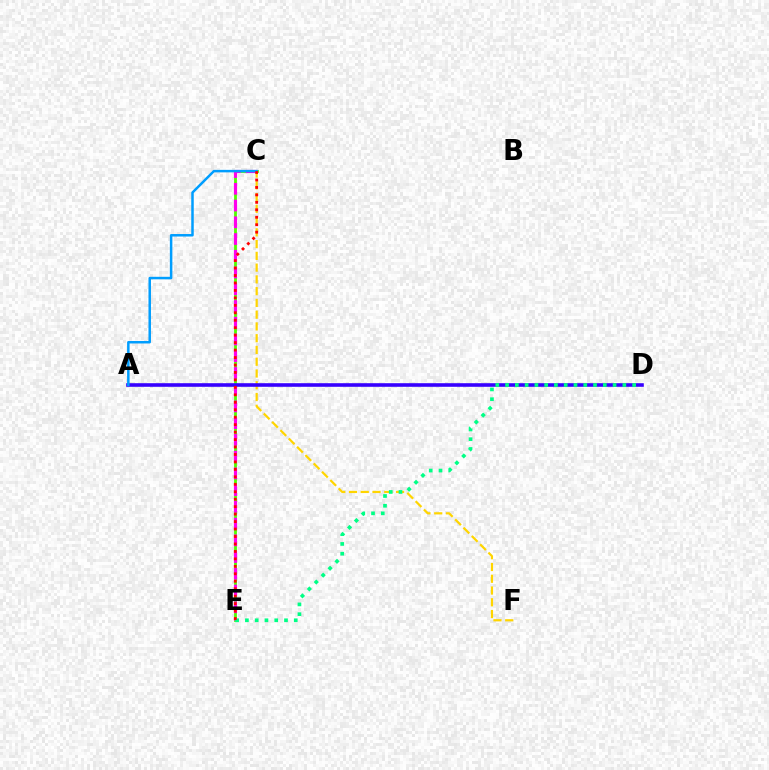{('C', 'E'): [{'color': '#4fff00', 'line_style': 'solid', 'thickness': 2.02}, {'color': '#ff00ed', 'line_style': 'dashed', 'thickness': 2.27}, {'color': '#ff0000', 'line_style': 'dotted', 'thickness': 2.03}], ('C', 'F'): [{'color': '#ffd500', 'line_style': 'dashed', 'thickness': 1.6}], ('A', 'D'): [{'color': '#3700ff', 'line_style': 'solid', 'thickness': 2.59}], ('D', 'E'): [{'color': '#00ff86', 'line_style': 'dotted', 'thickness': 2.66}], ('A', 'C'): [{'color': '#009eff', 'line_style': 'solid', 'thickness': 1.8}]}